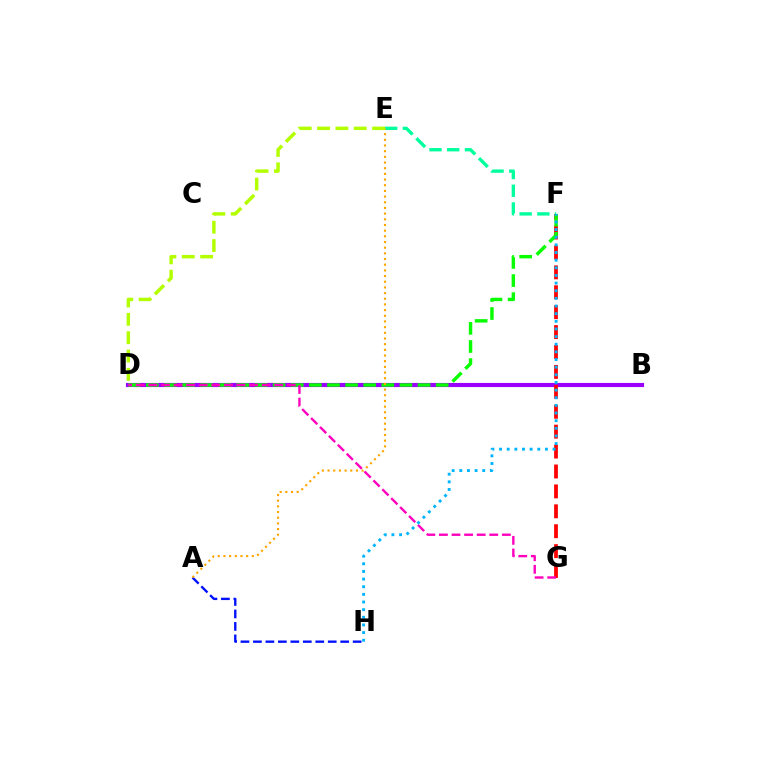{('B', 'D'): [{'color': '#9b00ff', 'line_style': 'solid', 'thickness': 2.98}], ('E', 'F'): [{'color': '#00ff9d', 'line_style': 'dashed', 'thickness': 2.41}], ('F', 'G'): [{'color': '#ff0000', 'line_style': 'dashed', 'thickness': 2.71}], ('D', 'F'): [{'color': '#08ff00', 'line_style': 'dashed', 'thickness': 2.46}], ('D', 'G'): [{'color': '#ff00bd', 'line_style': 'dashed', 'thickness': 1.71}], ('A', 'H'): [{'color': '#0010ff', 'line_style': 'dashed', 'thickness': 1.69}], ('A', 'E'): [{'color': '#ffa500', 'line_style': 'dotted', 'thickness': 1.54}], ('F', 'H'): [{'color': '#00b5ff', 'line_style': 'dotted', 'thickness': 2.08}], ('D', 'E'): [{'color': '#b3ff00', 'line_style': 'dashed', 'thickness': 2.49}]}